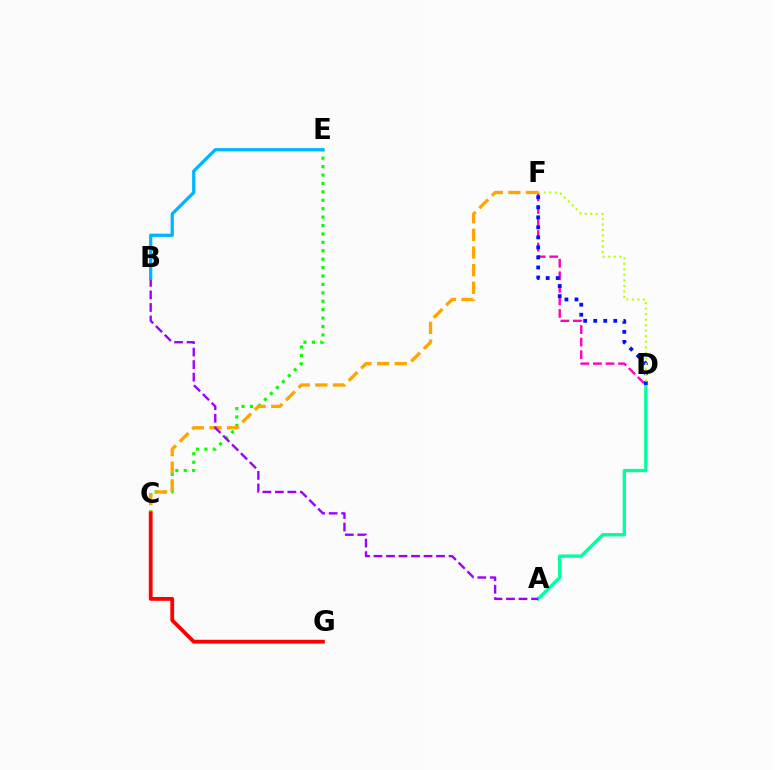{('D', 'F'): [{'color': '#ff00bd', 'line_style': 'dashed', 'thickness': 1.71}, {'color': '#0010ff', 'line_style': 'dotted', 'thickness': 2.73}, {'color': '#b3ff00', 'line_style': 'dotted', 'thickness': 1.5}], ('C', 'E'): [{'color': '#08ff00', 'line_style': 'dotted', 'thickness': 2.29}], ('A', 'D'): [{'color': '#00ff9d', 'line_style': 'solid', 'thickness': 2.39}], ('C', 'F'): [{'color': '#ffa500', 'line_style': 'dashed', 'thickness': 2.4}], ('C', 'G'): [{'color': '#ff0000', 'line_style': 'solid', 'thickness': 2.74}], ('A', 'B'): [{'color': '#9b00ff', 'line_style': 'dashed', 'thickness': 1.7}], ('B', 'E'): [{'color': '#00b5ff', 'line_style': 'solid', 'thickness': 2.35}]}